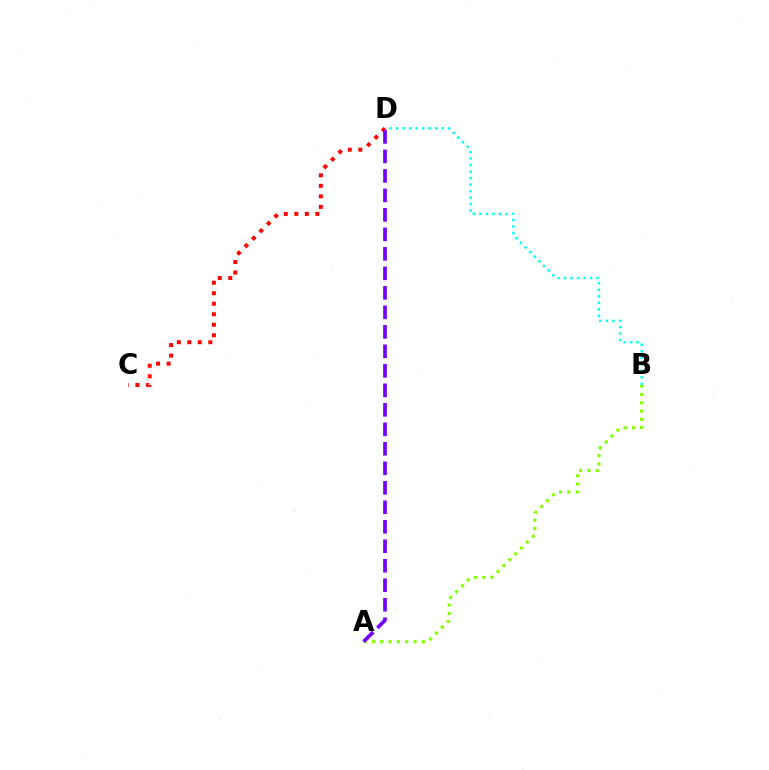{('B', 'D'): [{'color': '#00fff6', 'line_style': 'dotted', 'thickness': 1.77}], ('A', 'B'): [{'color': '#84ff00', 'line_style': 'dotted', 'thickness': 2.26}], ('C', 'D'): [{'color': '#ff0000', 'line_style': 'dotted', 'thickness': 2.86}], ('A', 'D'): [{'color': '#7200ff', 'line_style': 'dashed', 'thickness': 2.65}]}